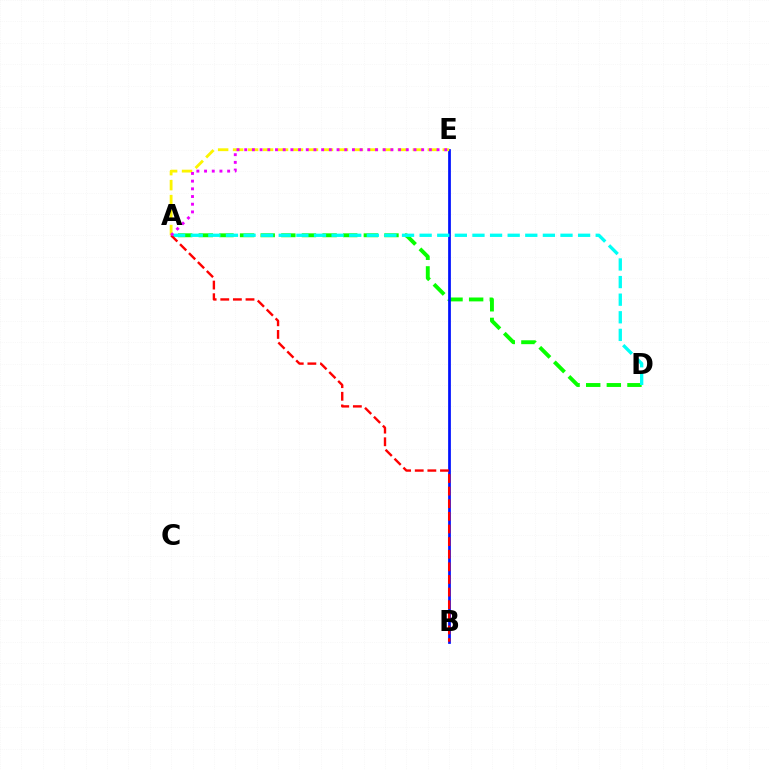{('A', 'D'): [{'color': '#08ff00', 'line_style': 'dashed', 'thickness': 2.8}, {'color': '#00fff6', 'line_style': 'dashed', 'thickness': 2.39}], ('B', 'E'): [{'color': '#0010ff', 'line_style': 'solid', 'thickness': 1.97}], ('A', 'E'): [{'color': '#fcf500', 'line_style': 'dashed', 'thickness': 2.03}, {'color': '#ee00ff', 'line_style': 'dotted', 'thickness': 2.09}], ('A', 'B'): [{'color': '#ff0000', 'line_style': 'dashed', 'thickness': 1.71}]}